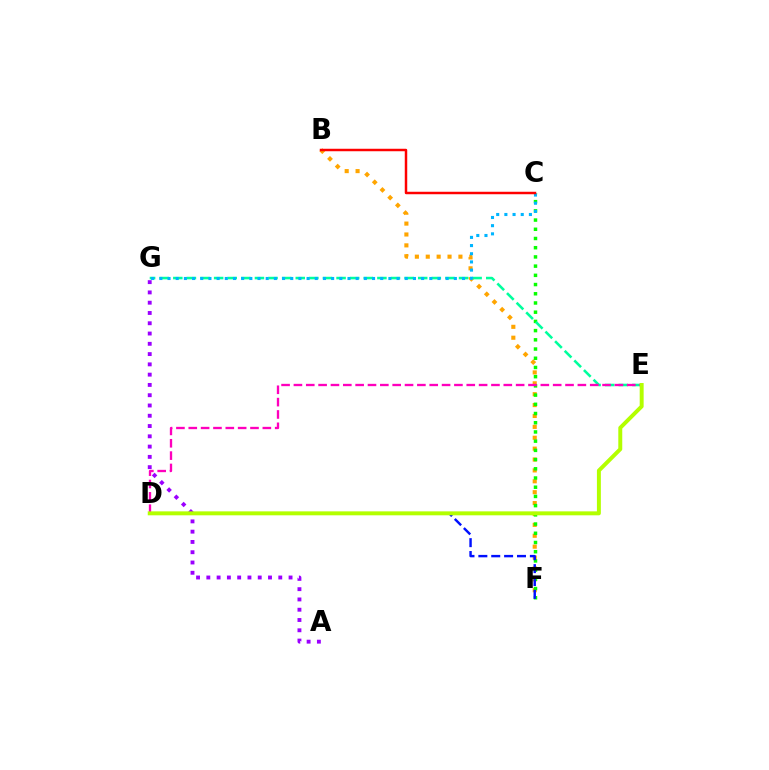{('B', 'F'): [{'color': '#ffa500', 'line_style': 'dotted', 'thickness': 2.96}], ('C', 'F'): [{'color': '#08ff00', 'line_style': 'dotted', 'thickness': 2.5}], ('E', 'G'): [{'color': '#00ff9d', 'line_style': 'dashed', 'thickness': 1.85}], ('D', 'F'): [{'color': '#0010ff', 'line_style': 'dashed', 'thickness': 1.75}], ('A', 'G'): [{'color': '#9b00ff', 'line_style': 'dotted', 'thickness': 2.79}], ('C', 'G'): [{'color': '#00b5ff', 'line_style': 'dotted', 'thickness': 2.22}], ('D', 'E'): [{'color': '#ff00bd', 'line_style': 'dashed', 'thickness': 1.68}, {'color': '#b3ff00', 'line_style': 'solid', 'thickness': 2.84}], ('B', 'C'): [{'color': '#ff0000', 'line_style': 'solid', 'thickness': 1.79}]}